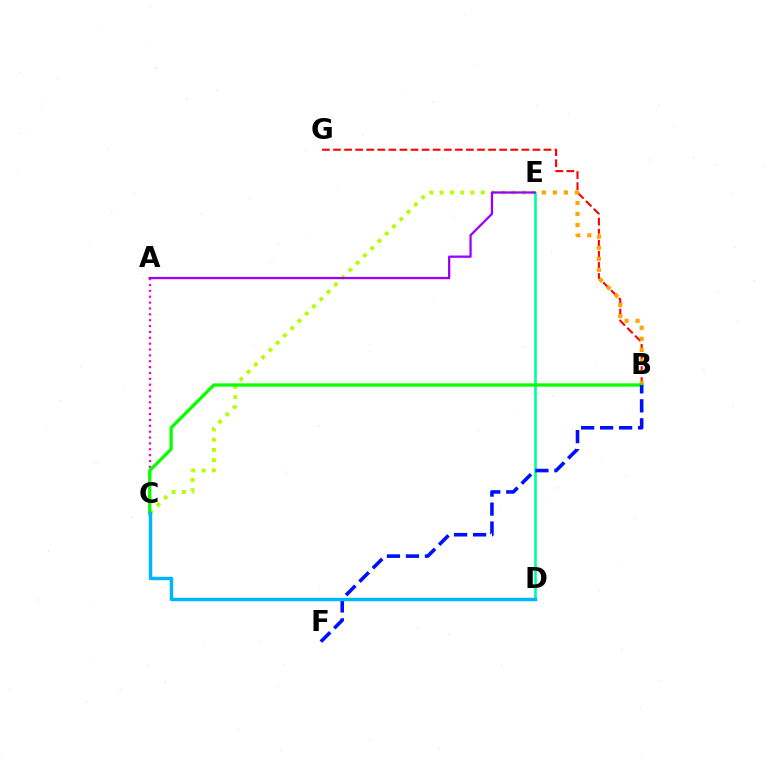{('B', 'G'): [{'color': '#ff0000', 'line_style': 'dashed', 'thickness': 1.5}], ('A', 'C'): [{'color': '#ff00bd', 'line_style': 'dotted', 'thickness': 1.59}], ('C', 'E'): [{'color': '#b3ff00', 'line_style': 'dotted', 'thickness': 2.79}], ('D', 'E'): [{'color': '#00ff9d', 'line_style': 'solid', 'thickness': 1.91}], ('B', 'E'): [{'color': '#ffa500', 'line_style': 'dotted', 'thickness': 3.0}], ('B', 'C'): [{'color': '#08ff00', 'line_style': 'solid', 'thickness': 2.36}], ('A', 'E'): [{'color': '#9b00ff', 'line_style': 'solid', 'thickness': 1.64}], ('B', 'F'): [{'color': '#0010ff', 'line_style': 'dashed', 'thickness': 2.58}], ('C', 'D'): [{'color': '#00b5ff', 'line_style': 'solid', 'thickness': 2.49}]}